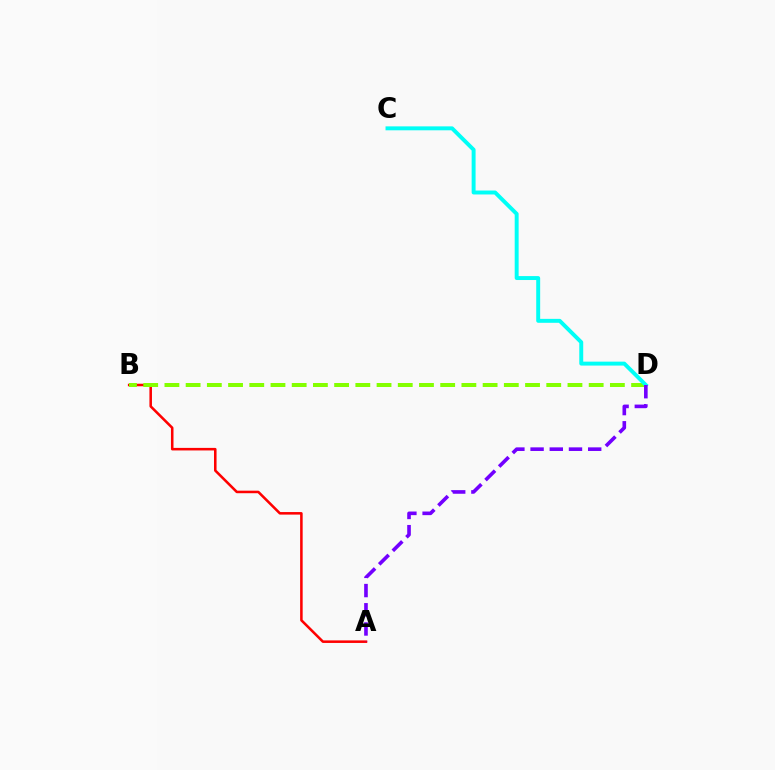{('A', 'B'): [{'color': '#ff0000', 'line_style': 'solid', 'thickness': 1.83}], ('B', 'D'): [{'color': '#84ff00', 'line_style': 'dashed', 'thickness': 2.88}], ('C', 'D'): [{'color': '#00fff6', 'line_style': 'solid', 'thickness': 2.83}], ('A', 'D'): [{'color': '#7200ff', 'line_style': 'dashed', 'thickness': 2.61}]}